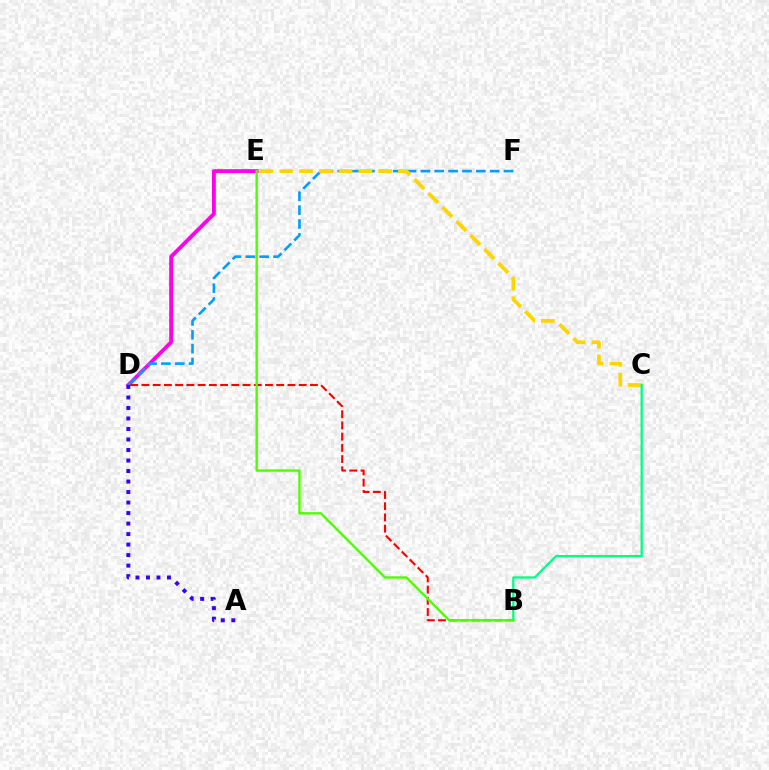{('D', 'E'): [{'color': '#ff00ed', 'line_style': 'solid', 'thickness': 2.77}], ('D', 'F'): [{'color': '#009eff', 'line_style': 'dashed', 'thickness': 1.88}], ('C', 'E'): [{'color': '#ffd500', 'line_style': 'dashed', 'thickness': 2.69}], ('B', 'D'): [{'color': '#ff0000', 'line_style': 'dashed', 'thickness': 1.53}], ('B', 'C'): [{'color': '#00ff86', 'line_style': 'solid', 'thickness': 1.66}], ('B', 'E'): [{'color': '#4fff00', 'line_style': 'solid', 'thickness': 1.72}], ('A', 'D'): [{'color': '#3700ff', 'line_style': 'dotted', 'thickness': 2.85}]}